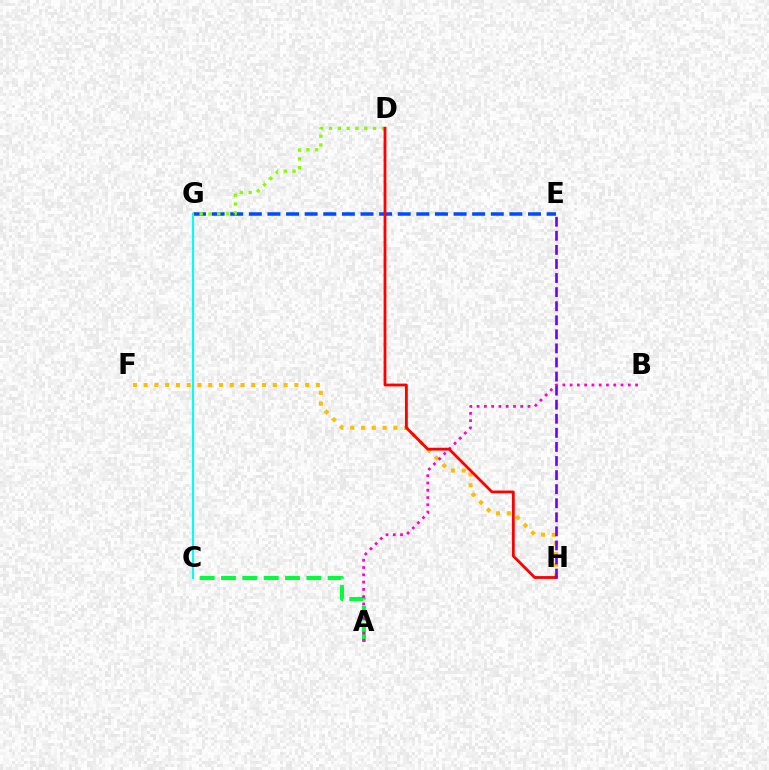{('F', 'H'): [{'color': '#ffbd00', 'line_style': 'dotted', 'thickness': 2.93}], ('A', 'C'): [{'color': '#00ff39', 'line_style': 'dashed', 'thickness': 2.9}], ('E', 'G'): [{'color': '#004bff', 'line_style': 'dashed', 'thickness': 2.53}], ('A', 'B'): [{'color': '#ff00cf', 'line_style': 'dotted', 'thickness': 1.98}], ('D', 'G'): [{'color': '#84ff00', 'line_style': 'dotted', 'thickness': 2.39}], ('C', 'G'): [{'color': '#00fff6', 'line_style': 'solid', 'thickness': 1.51}], ('D', 'H'): [{'color': '#ff0000', 'line_style': 'solid', 'thickness': 2.03}], ('E', 'H'): [{'color': '#7200ff', 'line_style': 'dashed', 'thickness': 1.91}]}